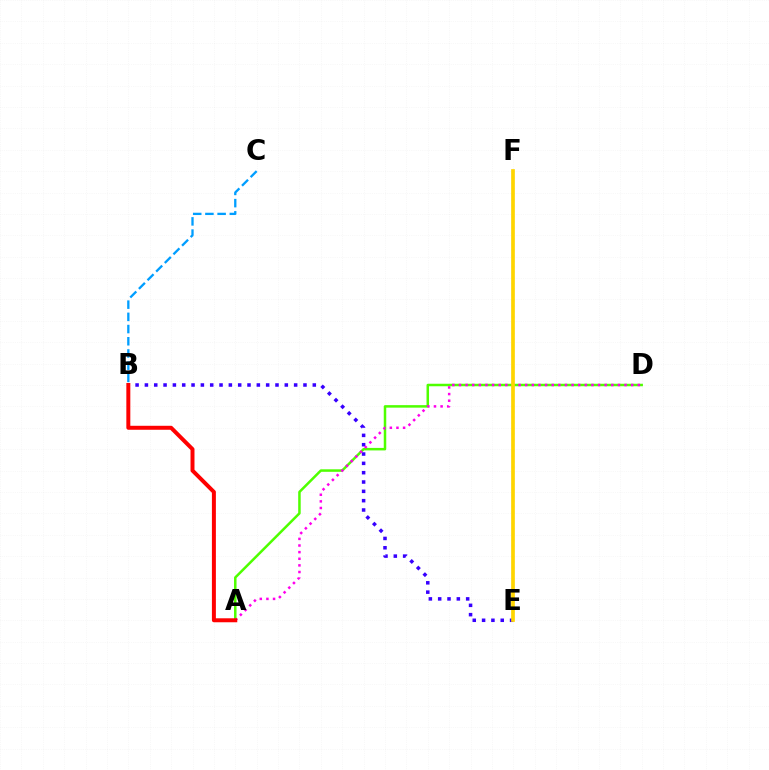{('A', 'D'): [{'color': '#4fff00', 'line_style': 'solid', 'thickness': 1.81}, {'color': '#ff00ed', 'line_style': 'dotted', 'thickness': 1.8}], ('E', 'F'): [{'color': '#00ff86', 'line_style': 'dotted', 'thickness': 1.51}, {'color': '#ffd500', 'line_style': 'solid', 'thickness': 2.65}], ('B', 'E'): [{'color': '#3700ff', 'line_style': 'dotted', 'thickness': 2.53}], ('B', 'C'): [{'color': '#009eff', 'line_style': 'dashed', 'thickness': 1.66}], ('A', 'B'): [{'color': '#ff0000', 'line_style': 'solid', 'thickness': 2.86}]}